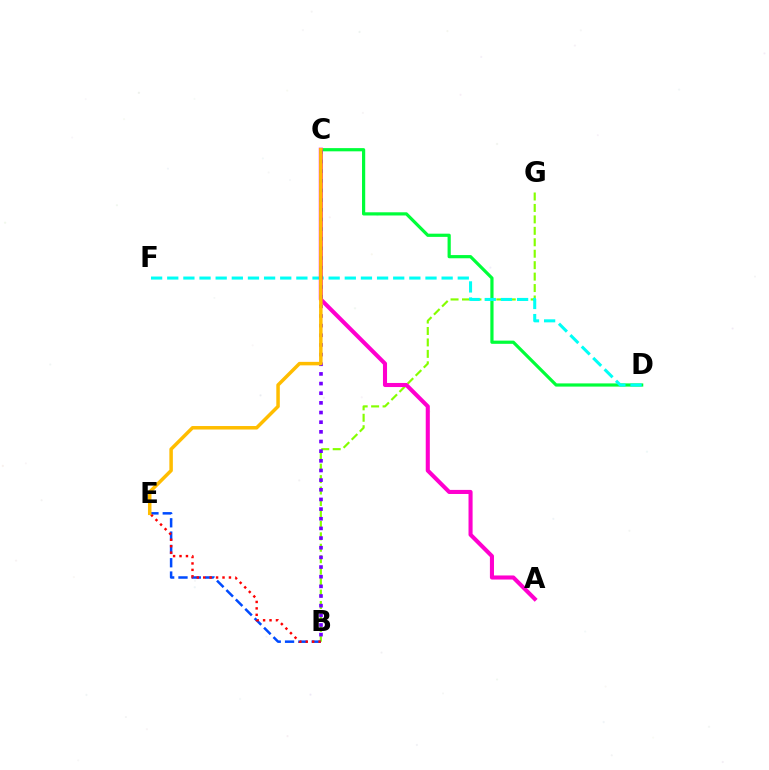{('C', 'D'): [{'color': '#00ff39', 'line_style': 'solid', 'thickness': 2.31}], ('B', 'G'): [{'color': '#84ff00', 'line_style': 'dashed', 'thickness': 1.55}], ('D', 'F'): [{'color': '#00fff6', 'line_style': 'dashed', 'thickness': 2.19}], ('A', 'C'): [{'color': '#ff00cf', 'line_style': 'solid', 'thickness': 2.94}], ('B', 'E'): [{'color': '#004bff', 'line_style': 'dashed', 'thickness': 1.81}, {'color': '#ff0000', 'line_style': 'dotted', 'thickness': 1.75}], ('B', 'C'): [{'color': '#7200ff', 'line_style': 'dotted', 'thickness': 2.62}], ('C', 'E'): [{'color': '#ffbd00', 'line_style': 'solid', 'thickness': 2.51}]}